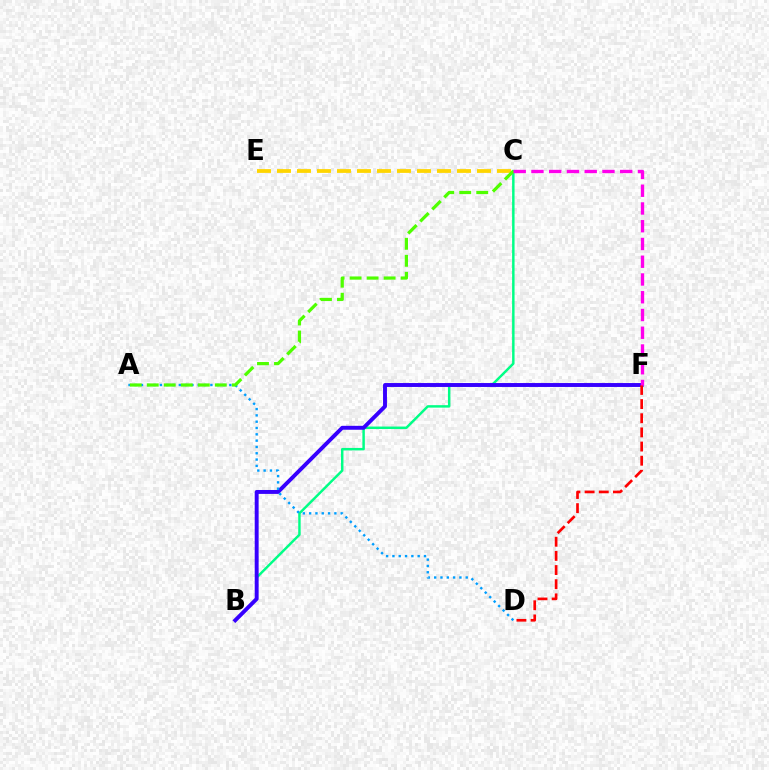{('B', 'C'): [{'color': '#00ff86', 'line_style': 'solid', 'thickness': 1.77}], ('B', 'F'): [{'color': '#3700ff', 'line_style': 'solid', 'thickness': 2.82}], ('C', 'E'): [{'color': '#ffd500', 'line_style': 'dashed', 'thickness': 2.72}], ('D', 'F'): [{'color': '#ff0000', 'line_style': 'dashed', 'thickness': 1.92}], ('A', 'D'): [{'color': '#009eff', 'line_style': 'dotted', 'thickness': 1.72}], ('A', 'C'): [{'color': '#4fff00', 'line_style': 'dashed', 'thickness': 2.31}], ('C', 'F'): [{'color': '#ff00ed', 'line_style': 'dashed', 'thickness': 2.41}]}